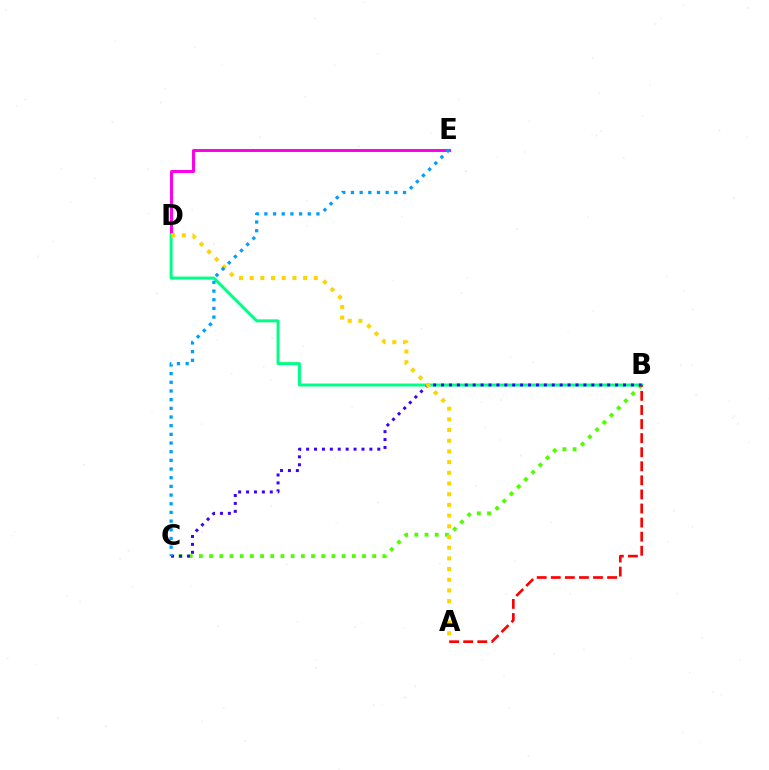{('D', 'E'): [{'color': '#ff00ed', 'line_style': 'solid', 'thickness': 2.17}], ('B', 'C'): [{'color': '#4fff00', 'line_style': 'dotted', 'thickness': 2.77}, {'color': '#3700ff', 'line_style': 'dotted', 'thickness': 2.15}], ('B', 'D'): [{'color': '#00ff86', 'line_style': 'solid', 'thickness': 2.14}], ('A', 'D'): [{'color': '#ffd500', 'line_style': 'dotted', 'thickness': 2.91}], ('C', 'E'): [{'color': '#009eff', 'line_style': 'dotted', 'thickness': 2.36}], ('A', 'B'): [{'color': '#ff0000', 'line_style': 'dashed', 'thickness': 1.91}]}